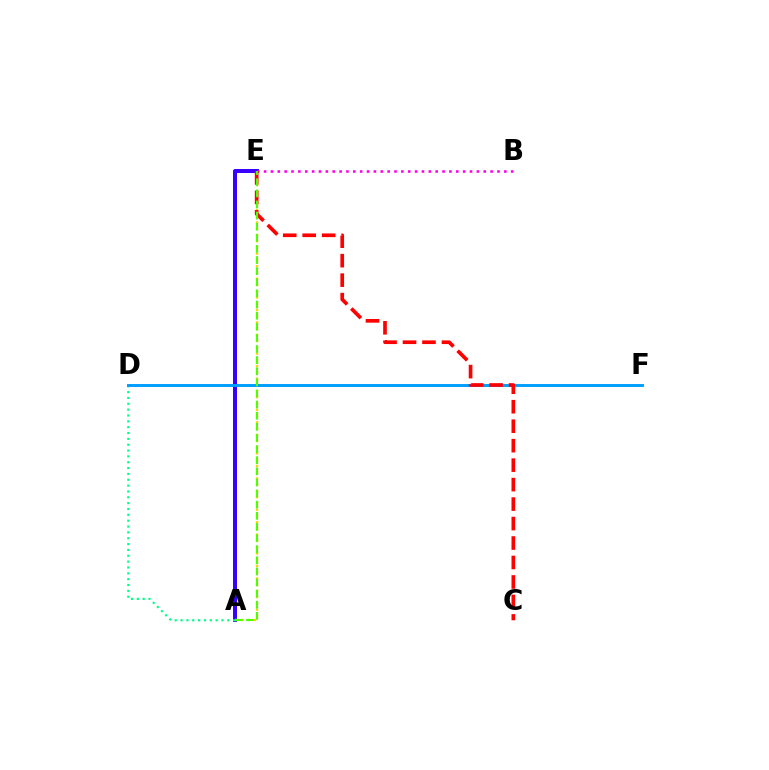{('A', 'E'): [{'color': '#3700ff', 'line_style': 'solid', 'thickness': 2.86}, {'color': '#ffd500', 'line_style': 'dotted', 'thickness': 1.7}, {'color': '#4fff00', 'line_style': 'dashed', 'thickness': 1.51}], ('B', 'E'): [{'color': '#ff00ed', 'line_style': 'dotted', 'thickness': 1.87}], ('A', 'D'): [{'color': '#00ff86', 'line_style': 'dotted', 'thickness': 1.59}], ('D', 'F'): [{'color': '#009eff', 'line_style': 'solid', 'thickness': 2.11}], ('C', 'E'): [{'color': '#ff0000', 'line_style': 'dashed', 'thickness': 2.65}]}